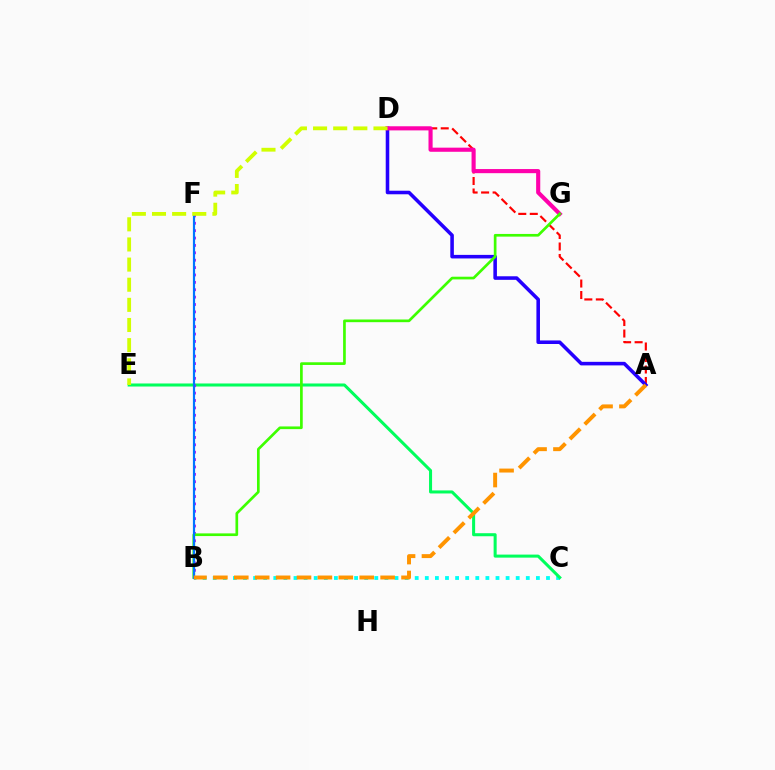{('B', 'C'): [{'color': '#00fff6', 'line_style': 'dotted', 'thickness': 2.74}], ('A', 'D'): [{'color': '#ff0000', 'line_style': 'dashed', 'thickness': 1.56}, {'color': '#2500ff', 'line_style': 'solid', 'thickness': 2.57}], ('C', 'E'): [{'color': '#00ff5c', 'line_style': 'solid', 'thickness': 2.19}], ('D', 'G'): [{'color': '#ff00ac', 'line_style': 'solid', 'thickness': 2.97}], ('B', 'F'): [{'color': '#b900ff', 'line_style': 'dotted', 'thickness': 2.01}, {'color': '#0074ff', 'line_style': 'solid', 'thickness': 1.57}], ('B', 'G'): [{'color': '#3dff00', 'line_style': 'solid', 'thickness': 1.93}], ('A', 'B'): [{'color': '#ff9400', 'line_style': 'dashed', 'thickness': 2.84}], ('D', 'E'): [{'color': '#d1ff00', 'line_style': 'dashed', 'thickness': 2.74}]}